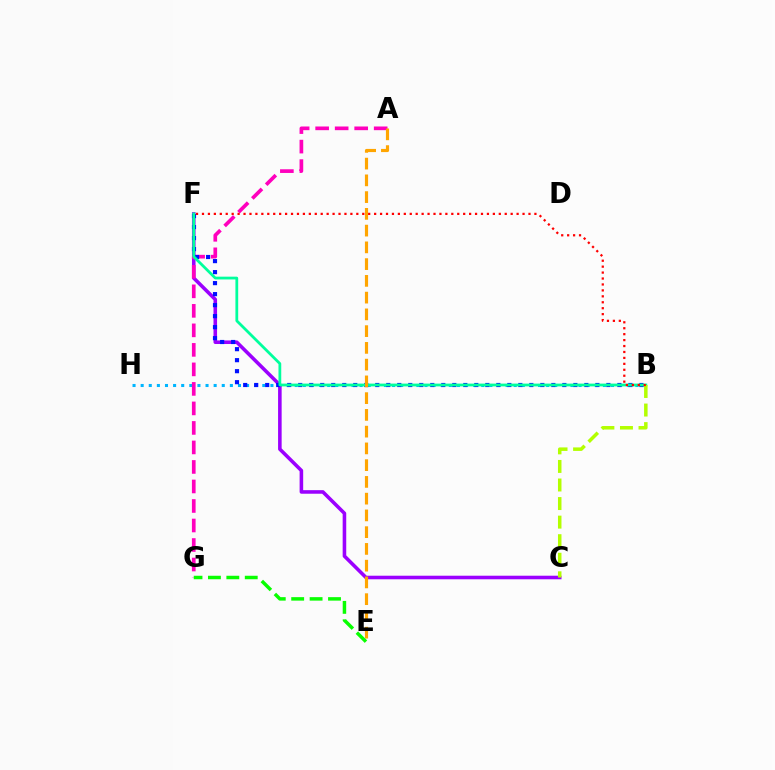{('B', 'H'): [{'color': '#00b5ff', 'line_style': 'dotted', 'thickness': 2.2}], ('C', 'F'): [{'color': '#9b00ff', 'line_style': 'solid', 'thickness': 2.57}], ('A', 'G'): [{'color': '#ff00bd', 'line_style': 'dashed', 'thickness': 2.65}], ('B', 'F'): [{'color': '#0010ff', 'line_style': 'dotted', 'thickness': 2.99}, {'color': '#00ff9d', 'line_style': 'solid', 'thickness': 2.0}, {'color': '#ff0000', 'line_style': 'dotted', 'thickness': 1.61}], ('B', 'C'): [{'color': '#b3ff00', 'line_style': 'dashed', 'thickness': 2.52}], ('A', 'E'): [{'color': '#ffa500', 'line_style': 'dashed', 'thickness': 2.28}], ('E', 'G'): [{'color': '#08ff00', 'line_style': 'dashed', 'thickness': 2.5}]}